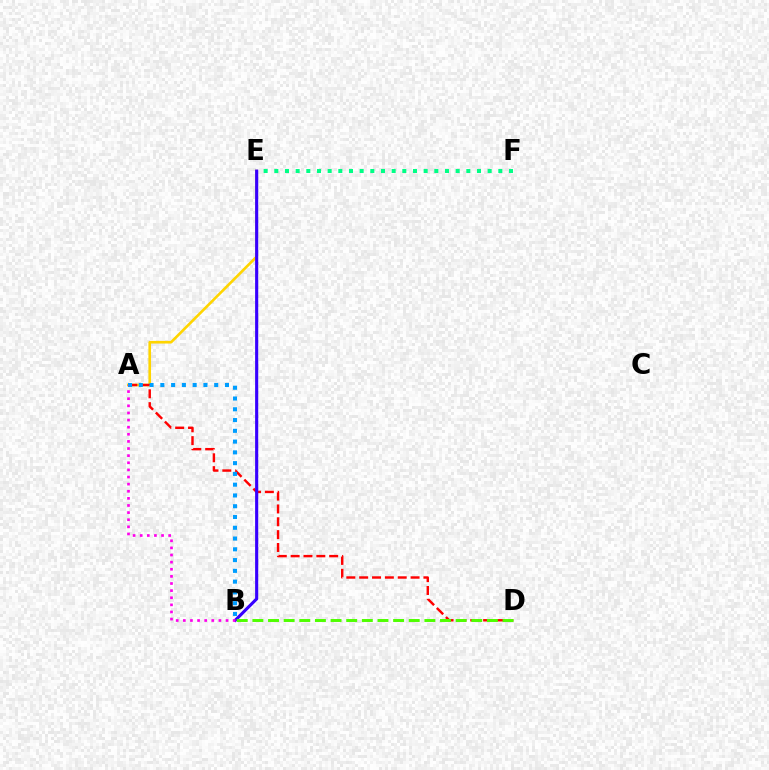{('E', 'F'): [{'color': '#00ff86', 'line_style': 'dotted', 'thickness': 2.9}], ('A', 'E'): [{'color': '#ffd500', 'line_style': 'solid', 'thickness': 1.9}], ('A', 'D'): [{'color': '#ff0000', 'line_style': 'dashed', 'thickness': 1.75}], ('B', 'E'): [{'color': '#3700ff', 'line_style': 'solid', 'thickness': 2.24}], ('A', 'B'): [{'color': '#009eff', 'line_style': 'dotted', 'thickness': 2.93}, {'color': '#ff00ed', 'line_style': 'dotted', 'thickness': 1.93}], ('B', 'D'): [{'color': '#4fff00', 'line_style': 'dashed', 'thickness': 2.12}]}